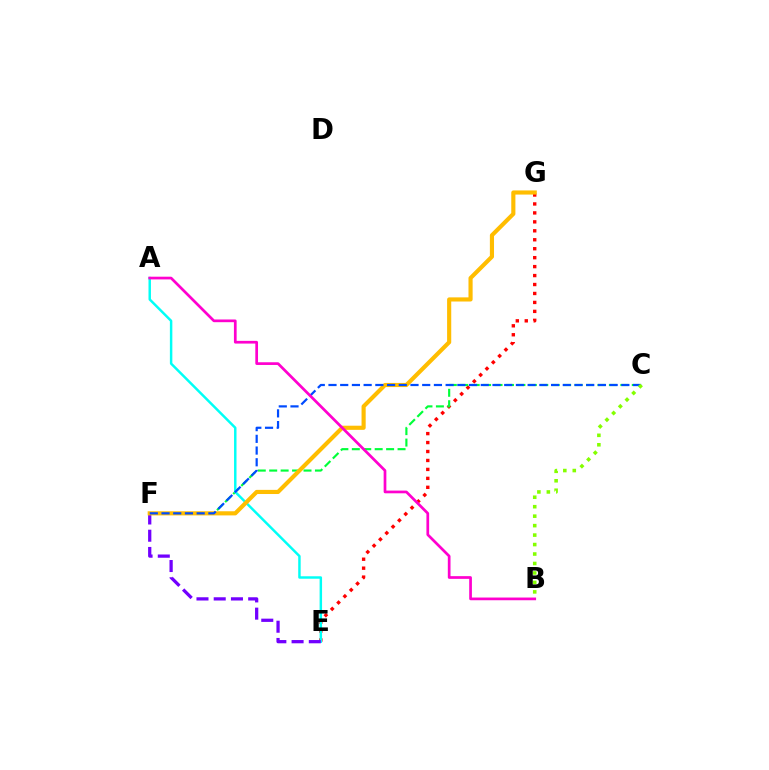{('E', 'G'): [{'color': '#ff0000', 'line_style': 'dotted', 'thickness': 2.43}], ('C', 'F'): [{'color': '#00ff39', 'line_style': 'dashed', 'thickness': 1.55}, {'color': '#004bff', 'line_style': 'dashed', 'thickness': 1.59}], ('A', 'E'): [{'color': '#00fff6', 'line_style': 'solid', 'thickness': 1.77}], ('E', 'F'): [{'color': '#7200ff', 'line_style': 'dashed', 'thickness': 2.34}], ('F', 'G'): [{'color': '#ffbd00', 'line_style': 'solid', 'thickness': 2.98}], ('B', 'C'): [{'color': '#84ff00', 'line_style': 'dotted', 'thickness': 2.57}], ('A', 'B'): [{'color': '#ff00cf', 'line_style': 'solid', 'thickness': 1.95}]}